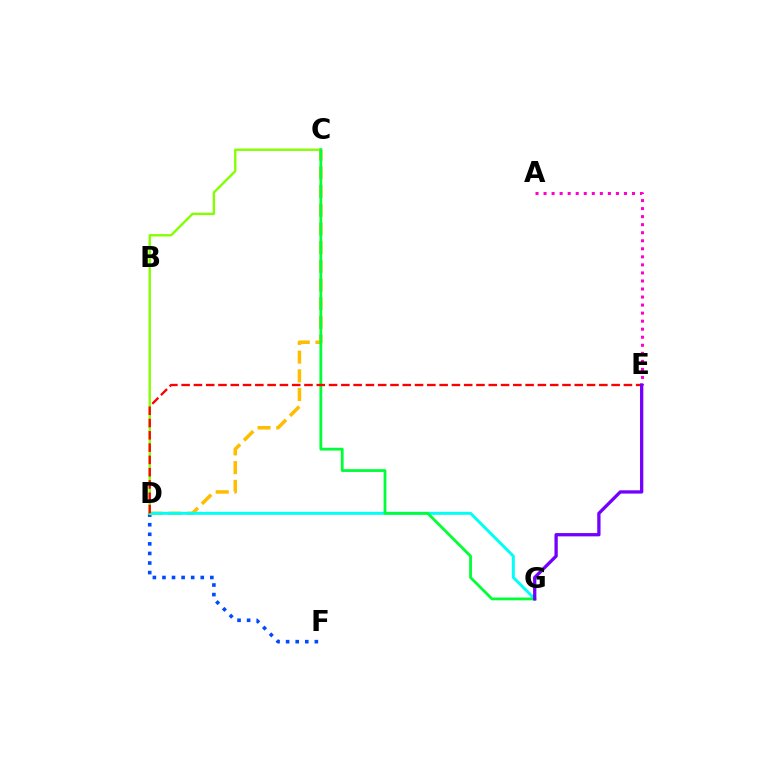{('D', 'F'): [{'color': '#004bff', 'line_style': 'dotted', 'thickness': 2.6}], ('C', 'D'): [{'color': '#ffbd00', 'line_style': 'dashed', 'thickness': 2.54}, {'color': '#84ff00', 'line_style': 'solid', 'thickness': 1.71}], ('D', 'G'): [{'color': '#00fff6', 'line_style': 'solid', 'thickness': 2.12}], ('C', 'G'): [{'color': '#00ff39', 'line_style': 'solid', 'thickness': 2.01}], ('D', 'E'): [{'color': '#ff0000', 'line_style': 'dashed', 'thickness': 1.67}], ('A', 'E'): [{'color': '#ff00cf', 'line_style': 'dotted', 'thickness': 2.18}], ('E', 'G'): [{'color': '#7200ff', 'line_style': 'solid', 'thickness': 2.37}]}